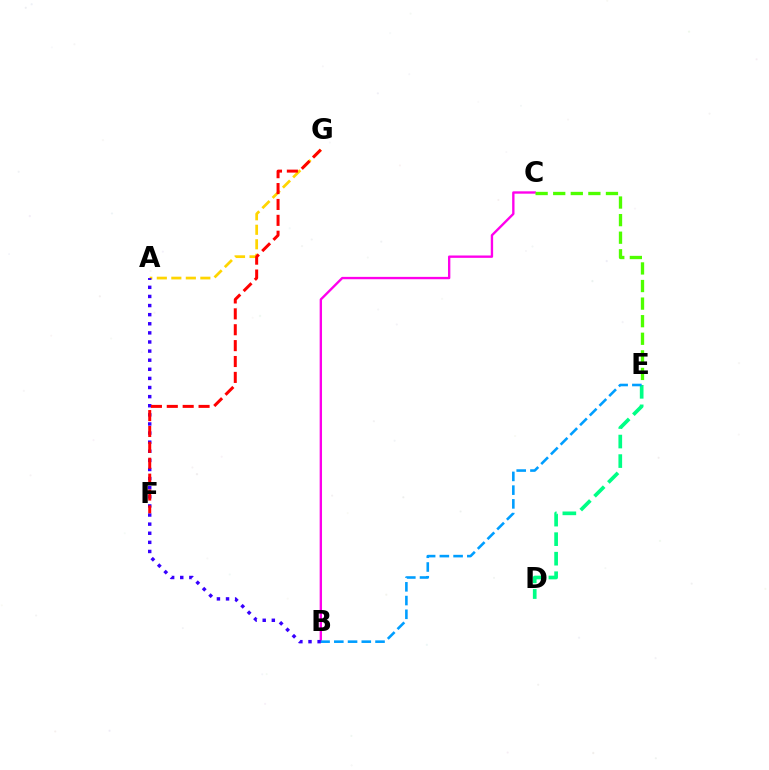{('B', 'C'): [{'color': '#ff00ed', 'line_style': 'solid', 'thickness': 1.7}], ('A', 'G'): [{'color': '#ffd500', 'line_style': 'dashed', 'thickness': 1.97}], ('A', 'B'): [{'color': '#3700ff', 'line_style': 'dotted', 'thickness': 2.47}], ('D', 'E'): [{'color': '#00ff86', 'line_style': 'dashed', 'thickness': 2.65}], ('F', 'G'): [{'color': '#ff0000', 'line_style': 'dashed', 'thickness': 2.16}], ('B', 'E'): [{'color': '#009eff', 'line_style': 'dashed', 'thickness': 1.87}], ('C', 'E'): [{'color': '#4fff00', 'line_style': 'dashed', 'thickness': 2.39}]}